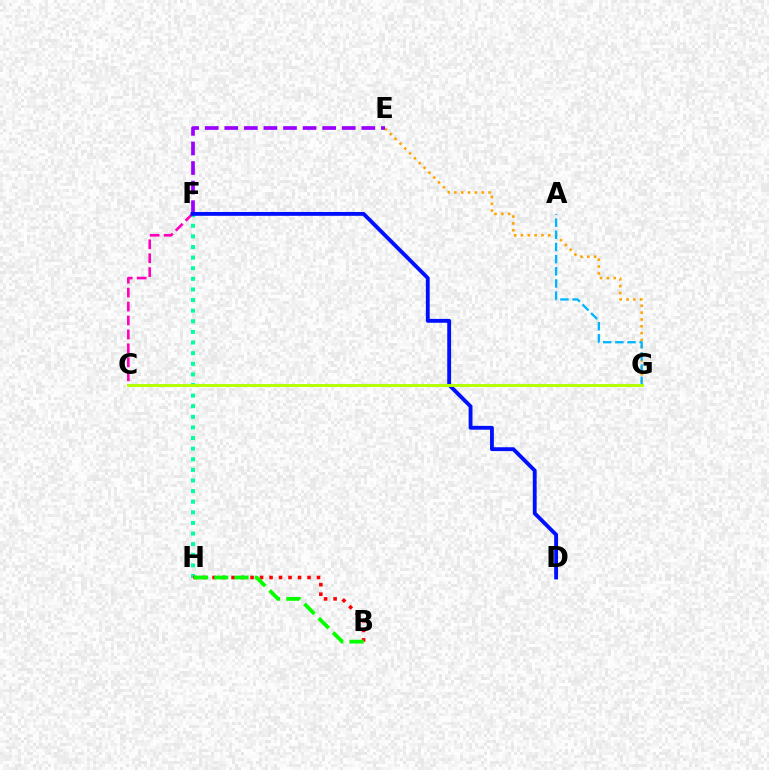{('E', 'G'): [{'color': '#ffa500', 'line_style': 'dotted', 'thickness': 1.86}], ('F', 'H'): [{'color': '#00ff9d', 'line_style': 'dotted', 'thickness': 2.88}], ('E', 'F'): [{'color': '#9b00ff', 'line_style': 'dashed', 'thickness': 2.66}], ('C', 'F'): [{'color': '#ff00bd', 'line_style': 'dashed', 'thickness': 1.89}], ('A', 'G'): [{'color': '#00b5ff', 'line_style': 'dashed', 'thickness': 1.65}], ('B', 'H'): [{'color': '#ff0000', 'line_style': 'dotted', 'thickness': 2.58}, {'color': '#08ff00', 'line_style': 'dashed', 'thickness': 2.75}], ('D', 'F'): [{'color': '#0010ff', 'line_style': 'solid', 'thickness': 2.77}], ('C', 'G'): [{'color': '#b3ff00', 'line_style': 'solid', 'thickness': 2.11}]}